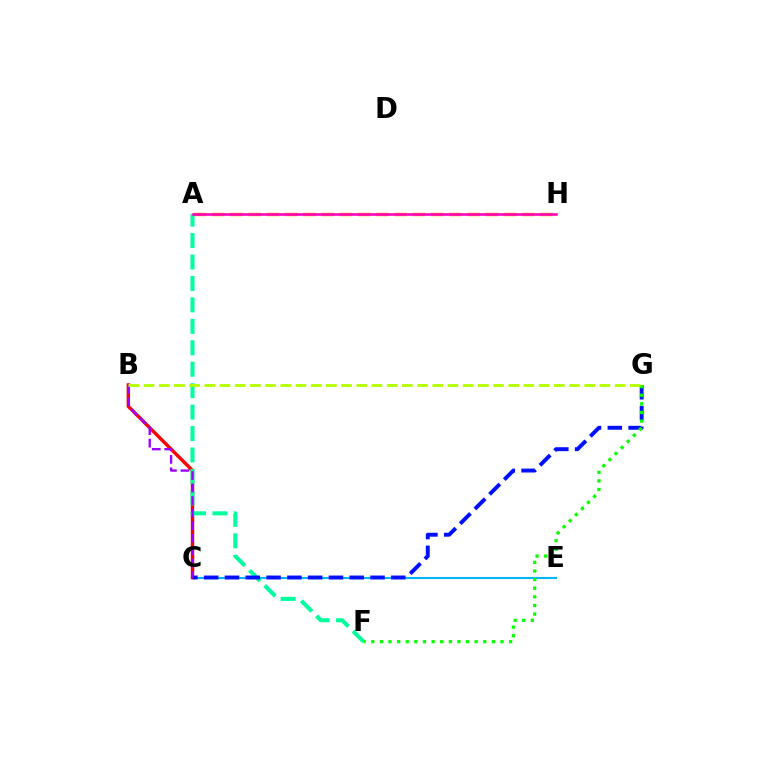{('A', 'H'): [{'color': '#ffa500', 'line_style': 'dashed', 'thickness': 2.48}, {'color': '#ff00bd', 'line_style': 'solid', 'thickness': 1.84}], ('C', 'E'): [{'color': '#00b5ff', 'line_style': 'solid', 'thickness': 1.52}], ('B', 'C'): [{'color': '#ff0000', 'line_style': 'solid', 'thickness': 2.48}, {'color': '#9b00ff', 'line_style': 'dashed', 'thickness': 1.7}], ('A', 'F'): [{'color': '#00ff9d', 'line_style': 'dashed', 'thickness': 2.91}], ('C', 'G'): [{'color': '#0010ff', 'line_style': 'dashed', 'thickness': 2.82}], ('F', 'G'): [{'color': '#08ff00', 'line_style': 'dotted', 'thickness': 2.34}], ('B', 'G'): [{'color': '#b3ff00', 'line_style': 'dashed', 'thickness': 2.06}]}